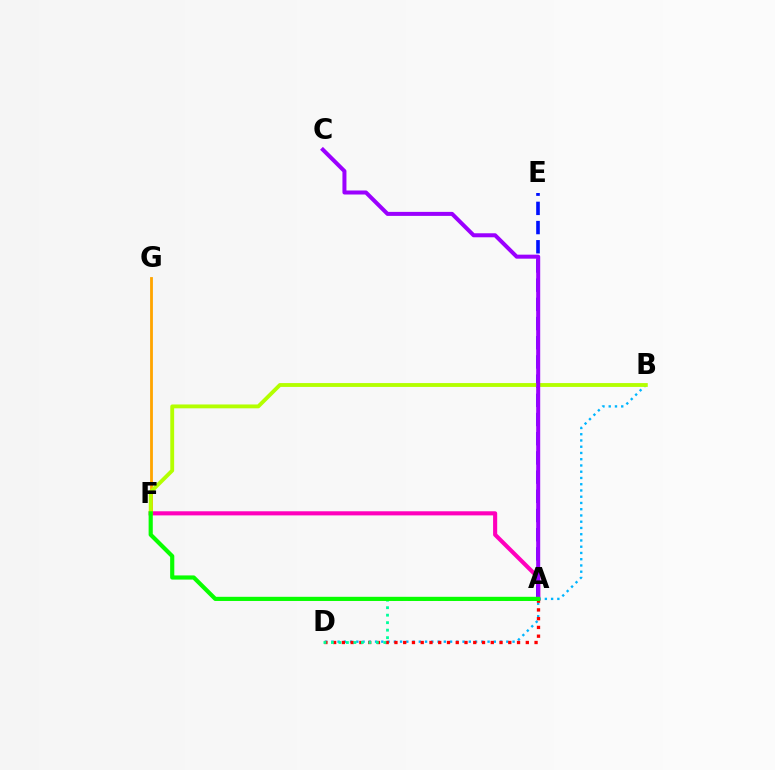{('A', 'F'): [{'color': '#ff00bd', 'line_style': 'solid', 'thickness': 2.96}, {'color': '#08ff00', 'line_style': 'solid', 'thickness': 2.99}], ('A', 'E'): [{'color': '#0010ff', 'line_style': 'dashed', 'thickness': 2.61}], ('F', 'G'): [{'color': '#ffa500', 'line_style': 'solid', 'thickness': 2.02}], ('B', 'D'): [{'color': '#00b5ff', 'line_style': 'dotted', 'thickness': 1.7}], ('A', 'D'): [{'color': '#ff0000', 'line_style': 'dotted', 'thickness': 2.38}, {'color': '#00ff9d', 'line_style': 'dotted', 'thickness': 2.04}], ('B', 'F'): [{'color': '#b3ff00', 'line_style': 'solid', 'thickness': 2.77}], ('A', 'C'): [{'color': '#9b00ff', 'line_style': 'solid', 'thickness': 2.89}]}